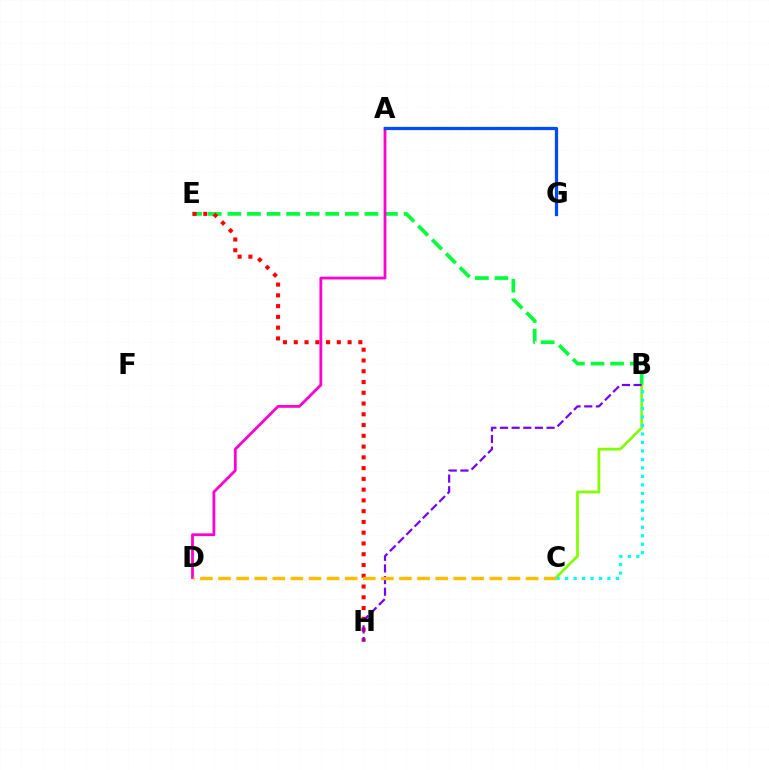{('B', 'E'): [{'color': '#00ff39', 'line_style': 'dashed', 'thickness': 2.66}], ('A', 'D'): [{'color': '#ff00cf', 'line_style': 'solid', 'thickness': 2.01}], ('B', 'C'): [{'color': '#84ff00', 'line_style': 'solid', 'thickness': 1.98}, {'color': '#00fff6', 'line_style': 'dotted', 'thickness': 2.3}], ('E', 'H'): [{'color': '#ff0000', 'line_style': 'dotted', 'thickness': 2.92}], ('B', 'H'): [{'color': '#7200ff', 'line_style': 'dashed', 'thickness': 1.58}], ('A', 'G'): [{'color': '#004bff', 'line_style': 'solid', 'thickness': 2.32}], ('C', 'D'): [{'color': '#ffbd00', 'line_style': 'dashed', 'thickness': 2.46}]}